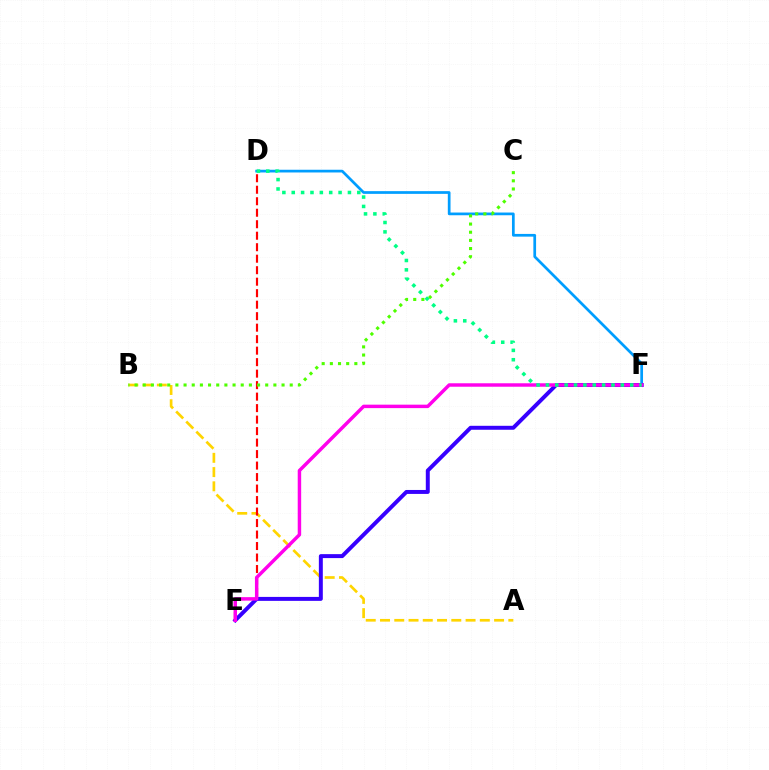{('A', 'B'): [{'color': '#ffd500', 'line_style': 'dashed', 'thickness': 1.94}], ('D', 'F'): [{'color': '#009eff', 'line_style': 'solid', 'thickness': 1.96}, {'color': '#00ff86', 'line_style': 'dotted', 'thickness': 2.54}], ('D', 'E'): [{'color': '#ff0000', 'line_style': 'dashed', 'thickness': 1.56}], ('E', 'F'): [{'color': '#3700ff', 'line_style': 'solid', 'thickness': 2.85}, {'color': '#ff00ed', 'line_style': 'solid', 'thickness': 2.49}], ('B', 'C'): [{'color': '#4fff00', 'line_style': 'dotted', 'thickness': 2.22}]}